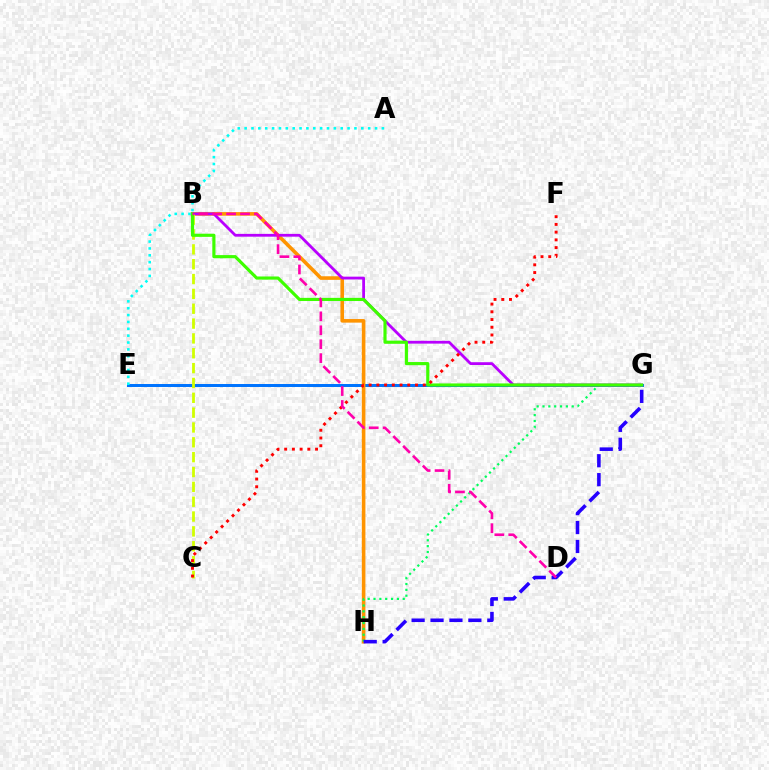{('E', 'G'): [{'color': '#0074ff', 'line_style': 'solid', 'thickness': 2.15}], ('B', 'H'): [{'color': '#ff9400', 'line_style': 'solid', 'thickness': 2.59}], ('G', 'H'): [{'color': '#00ff5c', 'line_style': 'dotted', 'thickness': 1.59}, {'color': '#2500ff', 'line_style': 'dashed', 'thickness': 2.57}], ('B', 'G'): [{'color': '#b900ff', 'line_style': 'solid', 'thickness': 2.02}, {'color': '#3dff00', 'line_style': 'solid', 'thickness': 2.27}], ('B', 'C'): [{'color': '#d1ff00', 'line_style': 'dashed', 'thickness': 2.02}], ('A', 'E'): [{'color': '#00fff6', 'line_style': 'dotted', 'thickness': 1.86}], ('C', 'F'): [{'color': '#ff0000', 'line_style': 'dotted', 'thickness': 2.1}], ('B', 'D'): [{'color': '#ff00ac', 'line_style': 'dashed', 'thickness': 1.89}]}